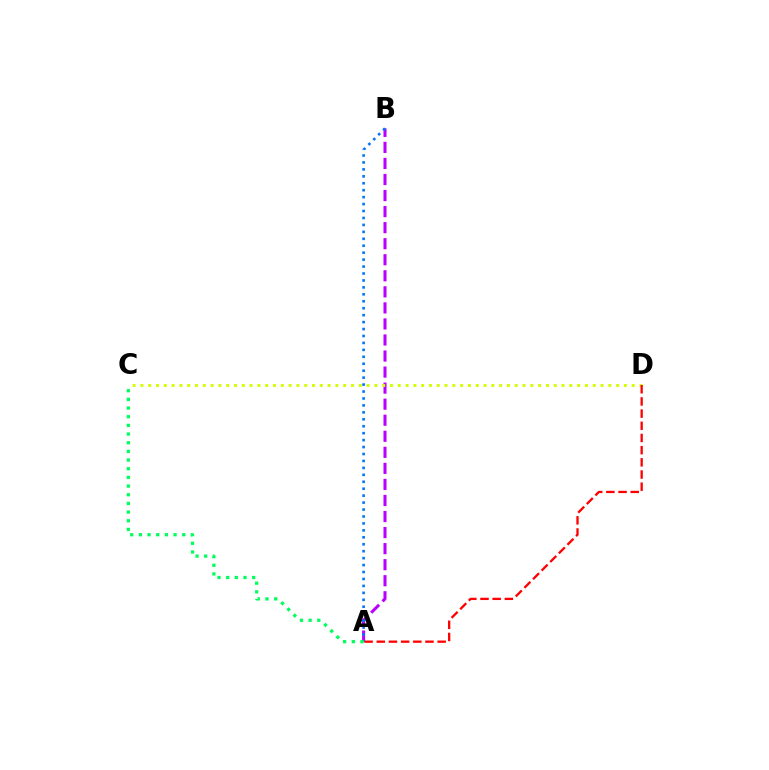{('A', 'B'): [{'color': '#b900ff', 'line_style': 'dashed', 'thickness': 2.18}, {'color': '#0074ff', 'line_style': 'dotted', 'thickness': 1.89}], ('A', 'C'): [{'color': '#00ff5c', 'line_style': 'dotted', 'thickness': 2.36}], ('C', 'D'): [{'color': '#d1ff00', 'line_style': 'dotted', 'thickness': 2.12}], ('A', 'D'): [{'color': '#ff0000', 'line_style': 'dashed', 'thickness': 1.65}]}